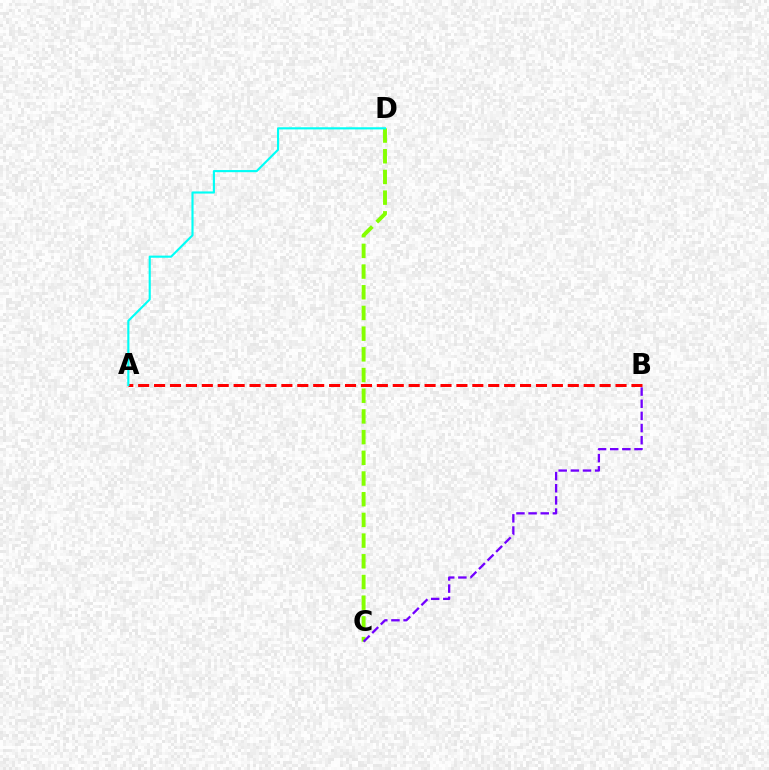{('C', 'D'): [{'color': '#84ff00', 'line_style': 'dashed', 'thickness': 2.81}], ('A', 'B'): [{'color': '#ff0000', 'line_style': 'dashed', 'thickness': 2.16}], ('A', 'D'): [{'color': '#00fff6', 'line_style': 'solid', 'thickness': 1.54}], ('B', 'C'): [{'color': '#7200ff', 'line_style': 'dashed', 'thickness': 1.65}]}